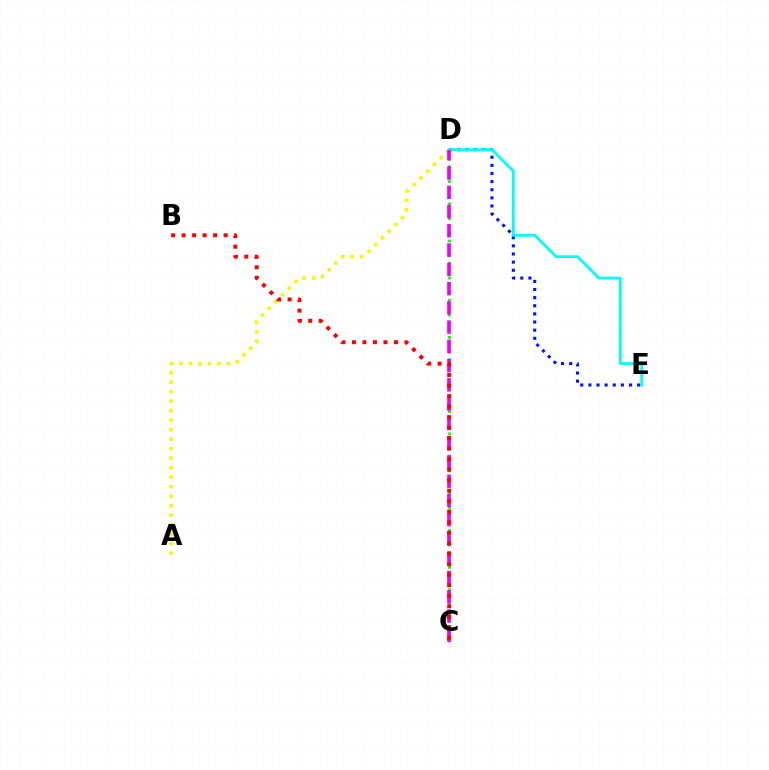{('A', 'D'): [{'color': '#fcf500', 'line_style': 'dotted', 'thickness': 2.58}], ('D', 'E'): [{'color': '#0010ff', 'line_style': 'dotted', 'thickness': 2.21}, {'color': '#00fff6', 'line_style': 'solid', 'thickness': 2.02}], ('C', 'D'): [{'color': '#08ff00', 'line_style': 'dotted', 'thickness': 2.02}, {'color': '#ee00ff', 'line_style': 'dashed', 'thickness': 2.62}], ('B', 'C'): [{'color': '#ff0000', 'line_style': 'dotted', 'thickness': 2.86}]}